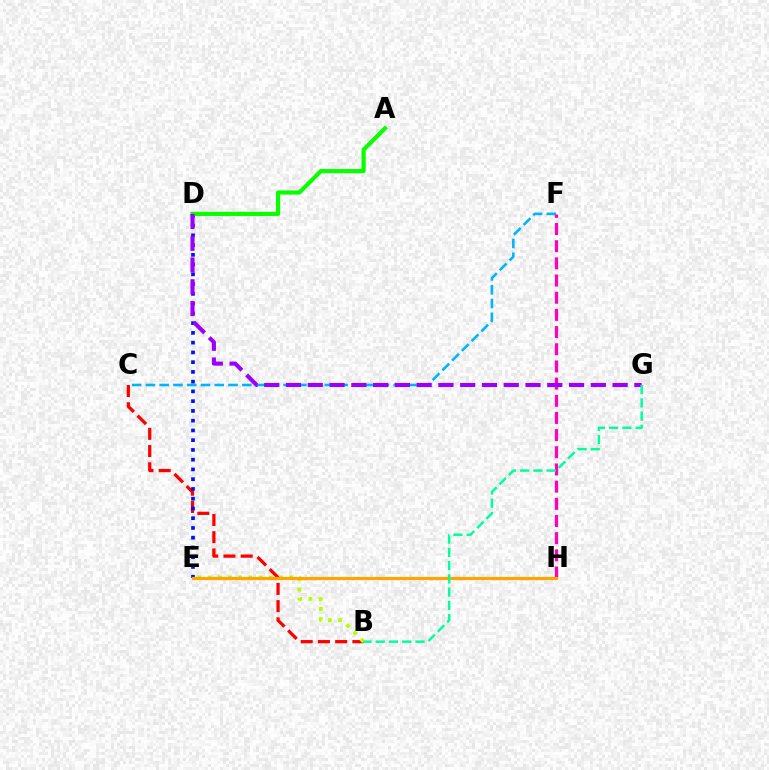{('B', 'C'): [{'color': '#ff0000', 'line_style': 'dashed', 'thickness': 2.34}], ('B', 'E'): [{'color': '#b3ff00', 'line_style': 'dotted', 'thickness': 2.77}], ('C', 'F'): [{'color': '#00b5ff', 'line_style': 'dashed', 'thickness': 1.87}], ('D', 'E'): [{'color': '#0010ff', 'line_style': 'dotted', 'thickness': 2.65}], ('F', 'H'): [{'color': '#ff00bd', 'line_style': 'dashed', 'thickness': 2.33}], ('E', 'H'): [{'color': '#ffa500', 'line_style': 'solid', 'thickness': 2.3}], ('A', 'D'): [{'color': '#08ff00', 'line_style': 'solid', 'thickness': 2.99}], ('D', 'G'): [{'color': '#9b00ff', 'line_style': 'dashed', 'thickness': 2.96}], ('B', 'G'): [{'color': '#00ff9d', 'line_style': 'dashed', 'thickness': 1.8}]}